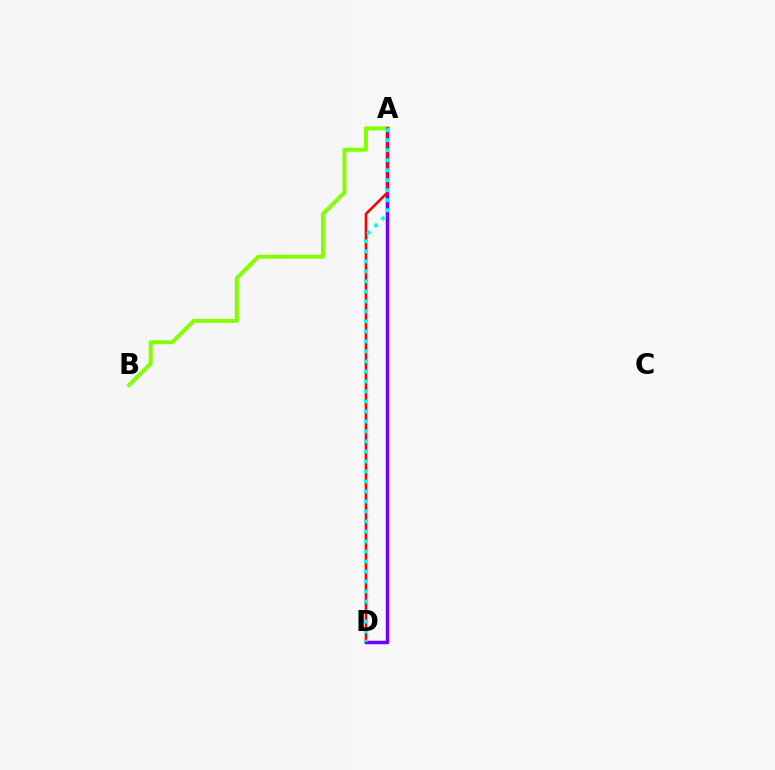{('A', 'D'): [{'color': '#7200ff', 'line_style': 'solid', 'thickness': 2.52}, {'color': '#ff0000', 'line_style': 'solid', 'thickness': 1.85}, {'color': '#00fff6', 'line_style': 'dotted', 'thickness': 2.72}], ('A', 'B'): [{'color': '#84ff00', 'line_style': 'solid', 'thickness': 2.86}]}